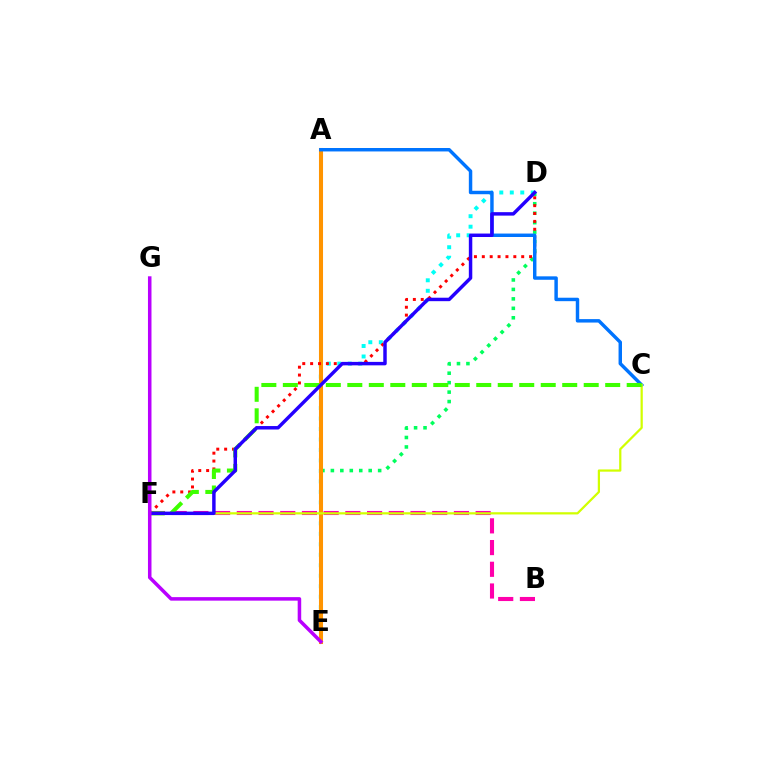{('D', 'E'): [{'color': '#00fff6', 'line_style': 'dotted', 'thickness': 2.85}, {'color': '#00ff5c', 'line_style': 'dotted', 'thickness': 2.57}], ('B', 'F'): [{'color': '#ff00ac', 'line_style': 'dashed', 'thickness': 2.95}], ('A', 'E'): [{'color': '#ff9400', 'line_style': 'solid', 'thickness': 2.92}], ('D', 'F'): [{'color': '#ff0000', 'line_style': 'dotted', 'thickness': 2.14}, {'color': '#2500ff', 'line_style': 'solid', 'thickness': 2.49}], ('A', 'C'): [{'color': '#0074ff', 'line_style': 'solid', 'thickness': 2.48}], ('C', 'F'): [{'color': '#d1ff00', 'line_style': 'solid', 'thickness': 1.61}, {'color': '#3dff00', 'line_style': 'dashed', 'thickness': 2.92}], ('E', 'G'): [{'color': '#b900ff', 'line_style': 'solid', 'thickness': 2.54}]}